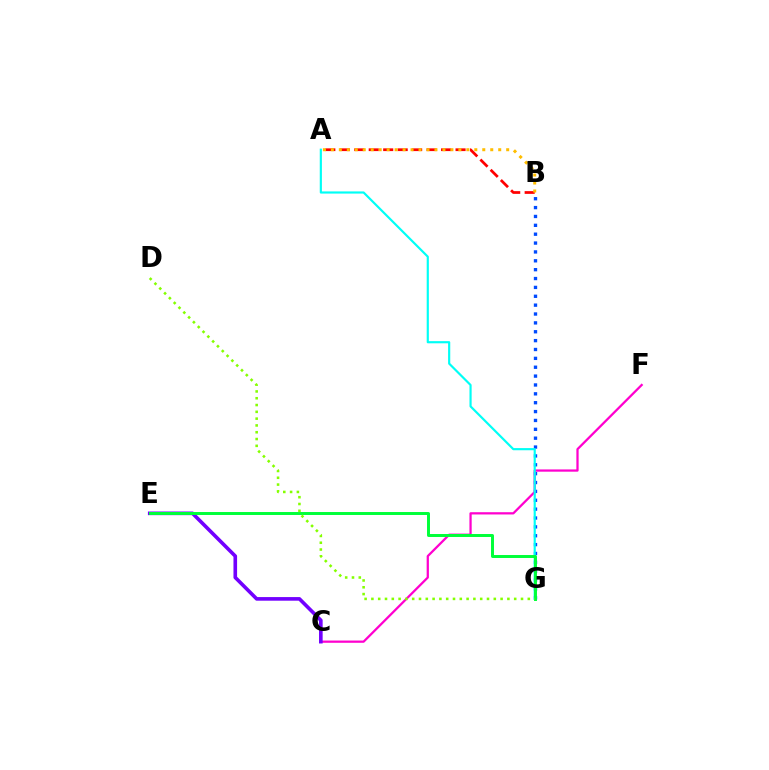{('B', 'G'): [{'color': '#004bff', 'line_style': 'dotted', 'thickness': 2.41}], ('C', 'F'): [{'color': '#ff00cf', 'line_style': 'solid', 'thickness': 1.62}], ('A', 'B'): [{'color': '#ff0000', 'line_style': 'dashed', 'thickness': 1.97}, {'color': '#ffbd00', 'line_style': 'dotted', 'thickness': 2.17}], ('C', 'E'): [{'color': '#7200ff', 'line_style': 'solid', 'thickness': 2.61}], ('A', 'G'): [{'color': '#00fff6', 'line_style': 'solid', 'thickness': 1.56}], ('E', 'G'): [{'color': '#00ff39', 'line_style': 'solid', 'thickness': 2.13}], ('D', 'G'): [{'color': '#84ff00', 'line_style': 'dotted', 'thickness': 1.85}]}